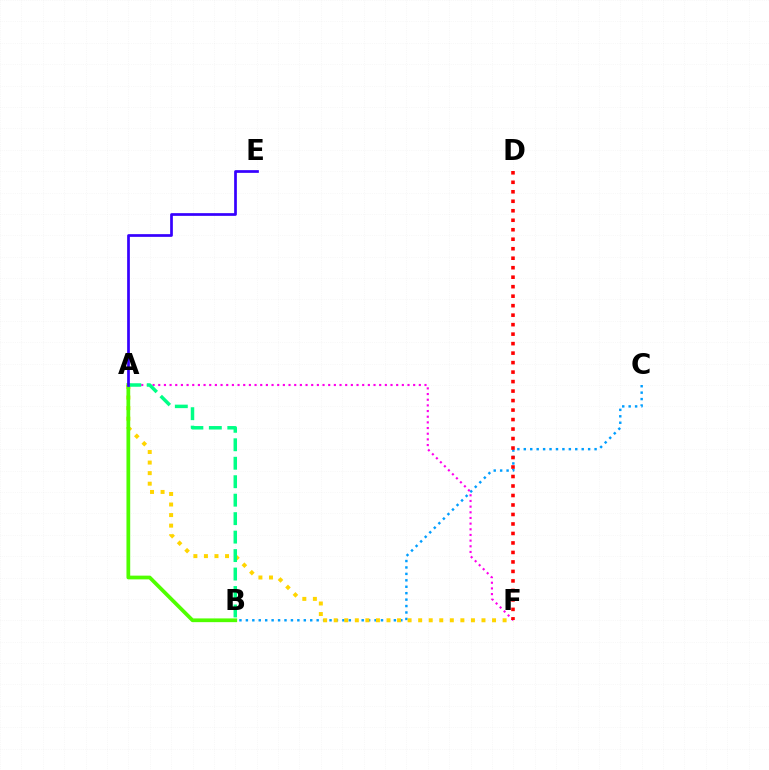{('B', 'C'): [{'color': '#009eff', 'line_style': 'dotted', 'thickness': 1.75}], ('A', 'F'): [{'color': '#ffd500', 'line_style': 'dotted', 'thickness': 2.87}, {'color': '#ff00ed', 'line_style': 'dotted', 'thickness': 1.54}], ('A', 'B'): [{'color': '#4fff00', 'line_style': 'solid', 'thickness': 2.69}, {'color': '#00ff86', 'line_style': 'dashed', 'thickness': 2.51}], ('D', 'F'): [{'color': '#ff0000', 'line_style': 'dotted', 'thickness': 2.58}], ('A', 'E'): [{'color': '#3700ff', 'line_style': 'solid', 'thickness': 1.95}]}